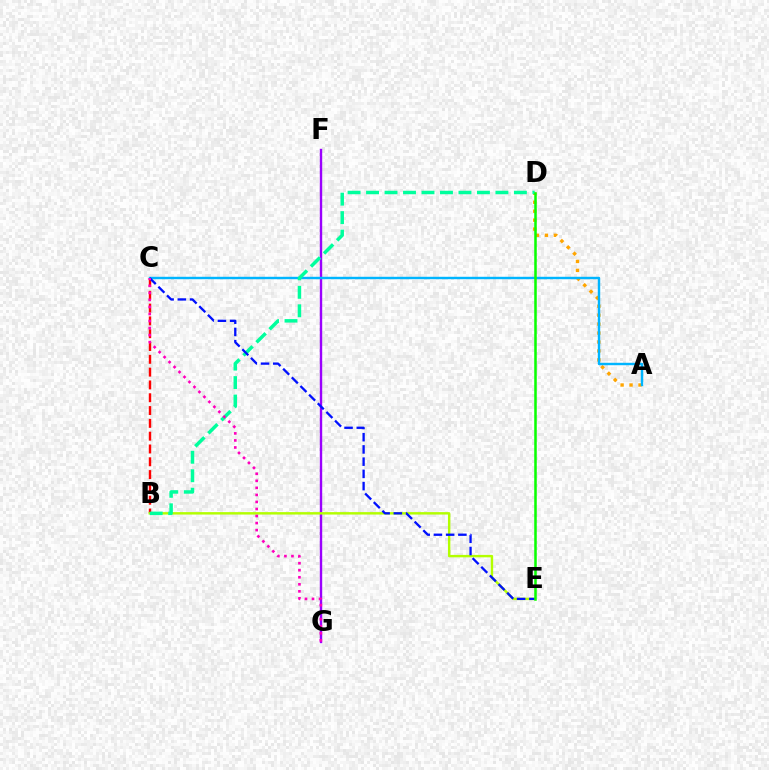{('A', 'D'): [{'color': '#ffa500', 'line_style': 'dotted', 'thickness': 2.43}], ('B', 'C'): [{'color': '#ff0000', 'line_style': 'dashed', 'thickness': 1.74}], ('F', 'G'): [{'color': '#9b00ff', 'line_style': 'solid', 'thickness': 1.73}], ('A', 'C'): [{'color': '#00b5ff', 'line_style': 'solid', 'thickness': 1.75}], ('B', 'E'): [{'color': '#b3ff00', 'line_style': 'solid', 'thickness': 1.75}], ('B', 'D'): [{'color': '#00ff9d', 'line_style': 'dashed', 'thickness': 2.51}], ('C', 'E'): [{'color': '#0010ff', 'line_style': 'dashed', 'thickness': 1.66}], ('D', 'E'): [{'color': '#08ff00', 'line_style': 'solid', 'thickness': 1.82}], ('C', 'G'): [{'color': '#ff00bd', 'line_style': 'dotted', 'thickness': 1.91}]}